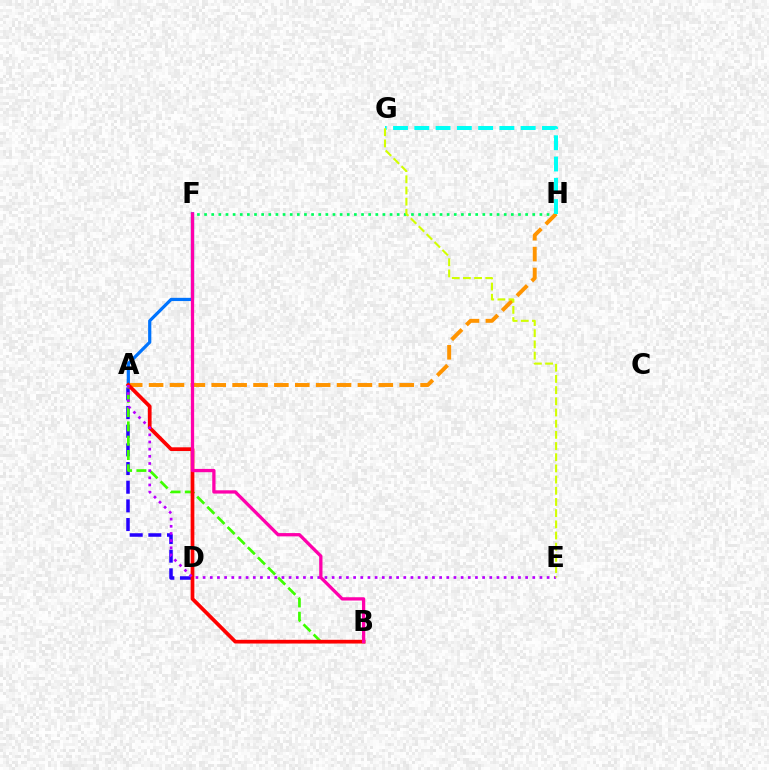{('A', 'D'): [{'color': '#2500ff', 'line_style': 'dashed', 'thickness': 2.53}], ('F', 'H'): [{'color': '#00ff5c', 'line_style': 'dotted', 'thickness': 1.94}], ('A', 'B'): [{'color': '#3dff00', 'line_style': 'dashed', 'thickness': 1.94}, {'color': '#ff0000', 'line_style': 'solid', 'thickness': 2.68}], ('A', 'H'): [{'color': '#ff9400', 'line_style': 'dashed', 'thickness': 2.84}], ('A', 'F'): [{'color': '#0074ff', 'line_style': 'solid', 'thickness': 2.31}], ('A', 'E'): [{'color': '#b900ff', 'line_style': 'dotted', 'thickness': 1.95}], ('G', 'H'): [{'color': '#00fff6', 'line_style': 'dashed', 'thickness': 2.89}], ('E', 'G'): [{'color': '#d1ff00', 'line_style': 'dashed', 'thickness': 1.52}], ('B', 'F'): [{'color': '#ff00ac', 'line_style': 'solid', 'thickness': 2.37}]}